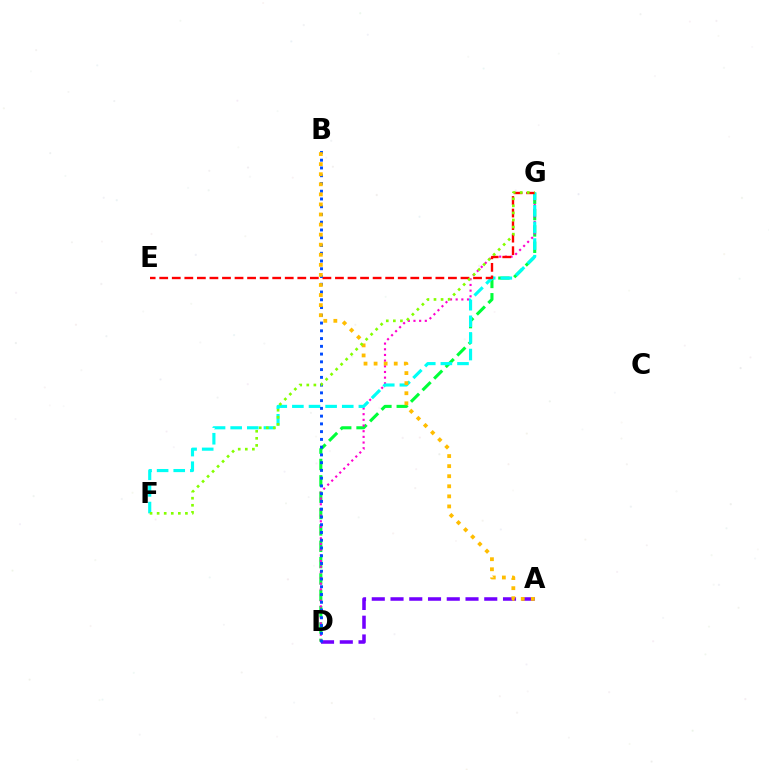{('D', 'G'): [{'color': '#00ff39', 'line_style': 'dashed', 'thickness': 2.22}, {'color': '#ff00cf', 'line_style': 'dotted', 'thickness': 1.54}], ('A', 'D'): [{'color': '#7200ff', 'line_style': 'dashed', 'thickness': 2.55}], ('F', 'G'): [{'color': '#00fff6', 'line_style': 'dashed', 'thickness': 2.26}, {'color': '#84ff00', 'line_style': 'dotted', 'thickness': 1.92}], ('E', 'G'): [{'color': '#ff0000', 'line_style': 'dashed', 'thickness': 1.71}], ('B', 'D'): [{'color': '#004bff', 'line_style': 'dotted', 'thickness': 2.11}], ('A', 'B'): [{'color': '#ffbd00', 'line_style': 'dotted', 'thickness': 2.74}]}